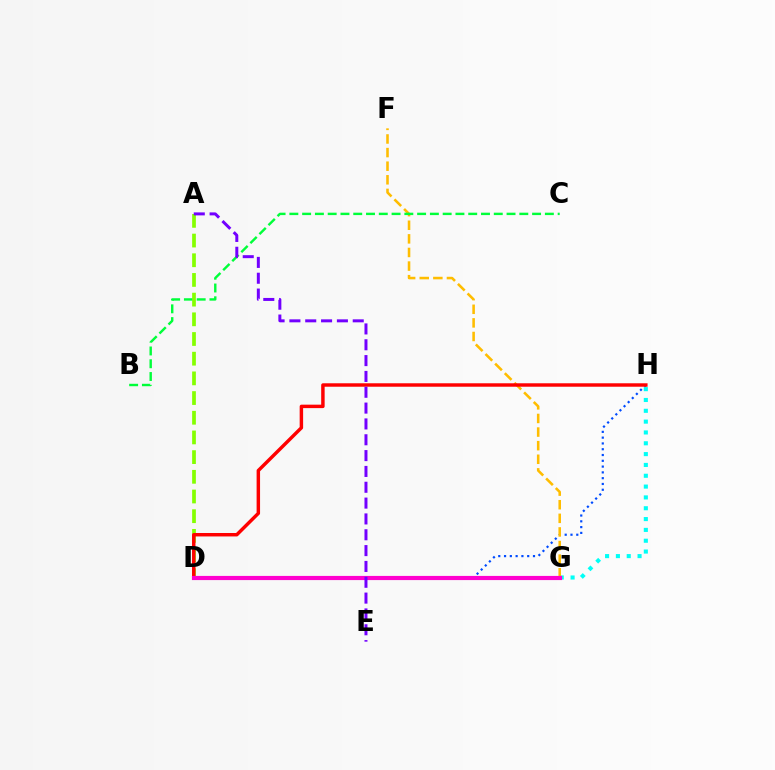{('G', 'H'): [{'color': '#00fff6', 'line_style': 'dotted', 'thickness': 2.94}], ('D', 'H'): [{'color': '#004bff', 'line_style': 'dotted', 'thickness': 1.57}, {'color': '#ff0000', 'line_style': 'solid', 'thickness': 2.48}], ('F', 'G'): [{'color': '#ffbd00', 'line_style': 'dashed', 'thickness': 1.85}], ('B', 'C'): [{'color': '#00ff39', 'line_style': 'dashed', 'thickness': 1.74}], ('A', 'D'): [{'color': '#84ff00', 'line_style': 'dashed', 'thickness': 2.67}], ('D', 'G'): [{'color': '#ff00cf', 'line_style': 'solid', 'thickness': 3.0}], ('A', 'E'): [{'color': '#7200ff', 'line_style': 'dashed', 'thickness': 2.15}]}